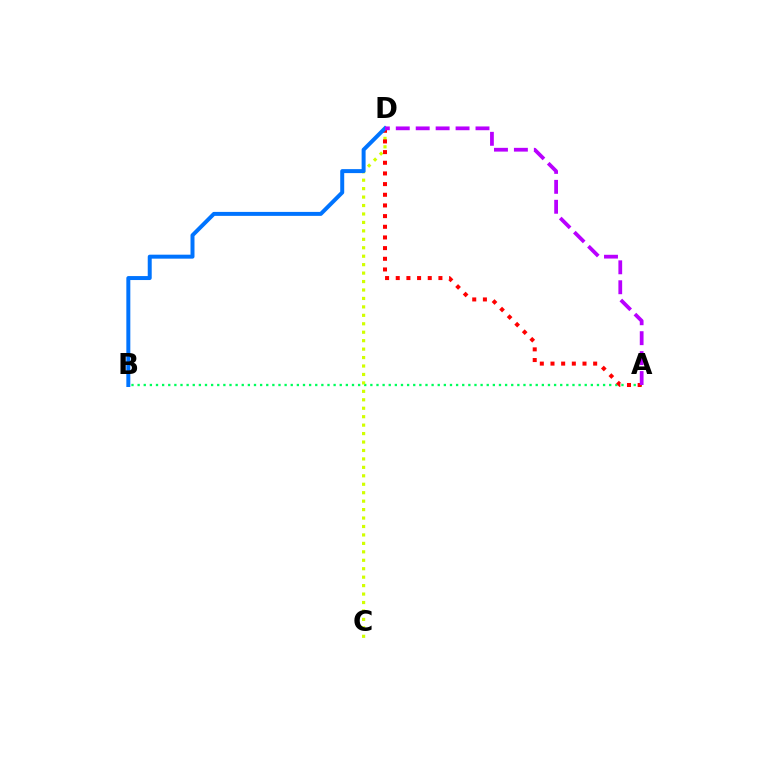{('A', 'B'): [{'color': '#00ff5c', 'line_style': 'dotted', 'thickness': 1.66}], ('C', 'D'): [{'color': '#d1ff00', 'line_style': 'dotted', 'thickness': 2.29}], ('A', 'D'): [{'color': '#ff0000', 'line_style': 'dotted', 'thickness': 2.9}, {'color': '#b900ff', 'line_style': 'dashed', 'thickness': 2.71}], ('B', 'D'): [{'color': '#0074ff', 'line_style': 'solid', 'thickness': 2.86}]}